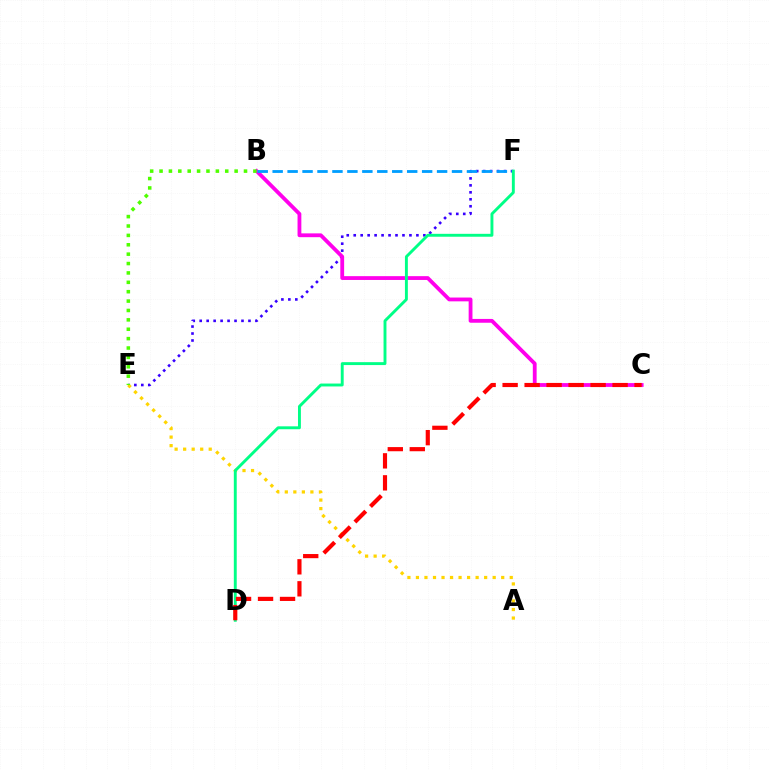{('E', 'F'): [{'color': '#3700ff', 'line_style': 'dotted', 'thickness': 1.89}], ('B', 'C'): [{'color': '#ff00ed', 'line_style': 'solid', 'thickness': 2.74}], ('B', 'F'): [{'color': '#009eff', 'line_style': 'dashed', 'thickness': 2.03}], ('A', 'E'): [{'color': '#ffd500', 'line_style': 'dotted', 'thickness': 2.32}], ('B', 'E'): [{'color': '#4fff00', 'line_style': 'dotted', 'thickness': 2.55}], ('D', 'F'): [{'color': '#00ff86', 'line_style': 'solid', 'thickness': 2.09}], ('C', 'D'): [{'color': '#ff0000', 'line_style': 'dashed', 'thickness': 2.99}]}